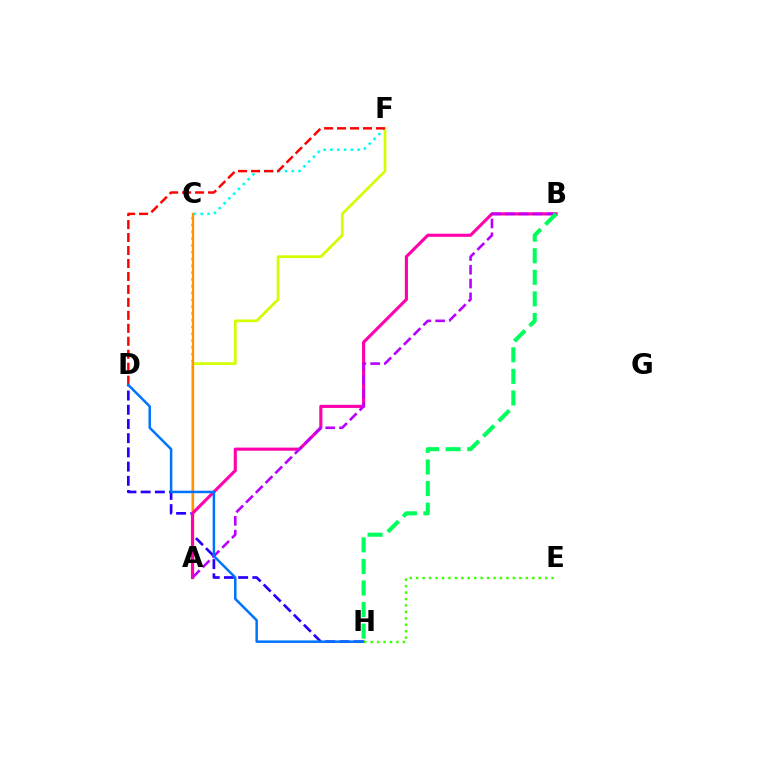{('A', 'F'): [{'color': '#00fff6', 'line_style': 'dotted', 'thickness': 1.85}, {'color': '#d1ff00', 'line_style': 'solid', 'thickness': 1.95}], ('D', 'H'): [{'color': '#2500ff', 'line_style': 'dashed', 'thickness': 1.93}, {'color': '#0074ff', 'line_style': 'solid', 'thickness': 1.81}], ('A', 'C'): [{'color': '#ff9400', 'line_style': 'solid', 'thickness': 1.64}], ('A', 'B'): [{'color': '#ff00ac', 'line_style': 'solid', 'thickness': 2.25}, {'color': '#b900ff', 'line_style': 'dashed', 'thickness': 1.87}], ('D', 'F'): [{'color': '#ff0000', 'line_style': 'dashed', 'thickness': 1.76}], ('E', 'H'): [{'color': '#3dff00', 'line_style': 'dotted', 'thickness': 1.75}], ('B', 'H'): [{'color': '#00ff5c', 'line_style': 'dashed', 'thickness': 2.93}]}